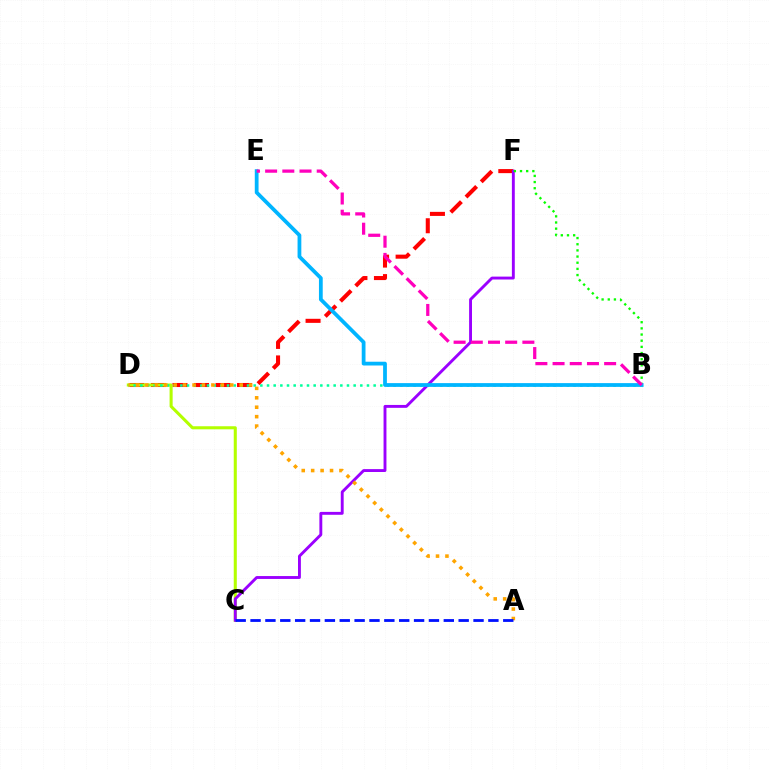{('D', 'F'): [{'color': '#ff0000', 'line_style': 'dashed', 'thickness': 2.92}], ('C', 'D'): [{'color': '#b3ff00', 'line_style': 'solid', 'thickness': 2.2}], ('B', 'D'): [{'color': '#00ff9d', 'line_style': 'dotted', 'thickness': 1.81}], ('C', 'F'): [{'color': '#9b00ff', 'line_style': 'solid', 'thickness': 2.08}], ('B', 'F'): [{'color': '#08ff00', 'line_style': 'dotted', 'thickness': 1.67}], ('B', 'E'): [{'color': '#00b5ff', 'line_style': 'solid', 'thickness': 2.71}, {'color': '#ff00bd', 'line_style': 'dashed', 'thickness': 2.34}], ('A', 'D'): [{'color': '#ffa500', 'line_style': 'dotted', 'thickness': 2.56}], ('A', 'C'): [{'color': '#0010ff', 'line_style': 'dashed', 'thickness': 2.02}]}